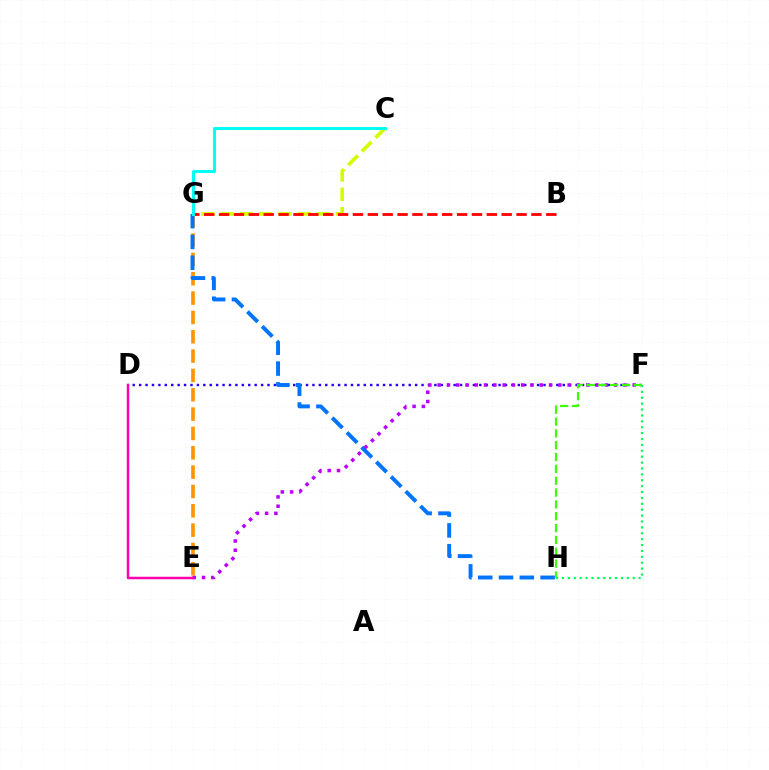{('E', 'G'): [{'color': '#ff9400', 'line_style': 'dashed', 'thickness': 2.63}], ('D', 'F'): [{'color': '#2500ff', 'line_style': 'dotted', 'thickness': 1.74}], ('G', 'H'): [{'color': '#0074ff', 'line_style': 'dashed', 'thickness': 2.82}], ('C', 'G'): [{'color': '#d1ff00', 'line_style': 'dashed', 'thickness': 2.61}, {'color': '#00fff6', 'line_style': 'solid', 'thickness': 2.18}], ('E', 'F'): [{'color': '#b900ff', 'line_style': 'dotted', 'thickness': 2.52}], ('F', 'H'): [{'color': '#3dff00', 'line_style': 'dashed', 'thickness': 1.61}, {'color': '#00ff5c', 'line_style': 'dotted', 'thickness': 1.6}], ('B', 'G'): [{'color': '#ff0000', 'line_style': 'dashed', 'thickness': 2.02}], ('D', 'E'): [{'color': '#ff00ac', 'line_style': 'solid', 'thickness': 1.79}]}